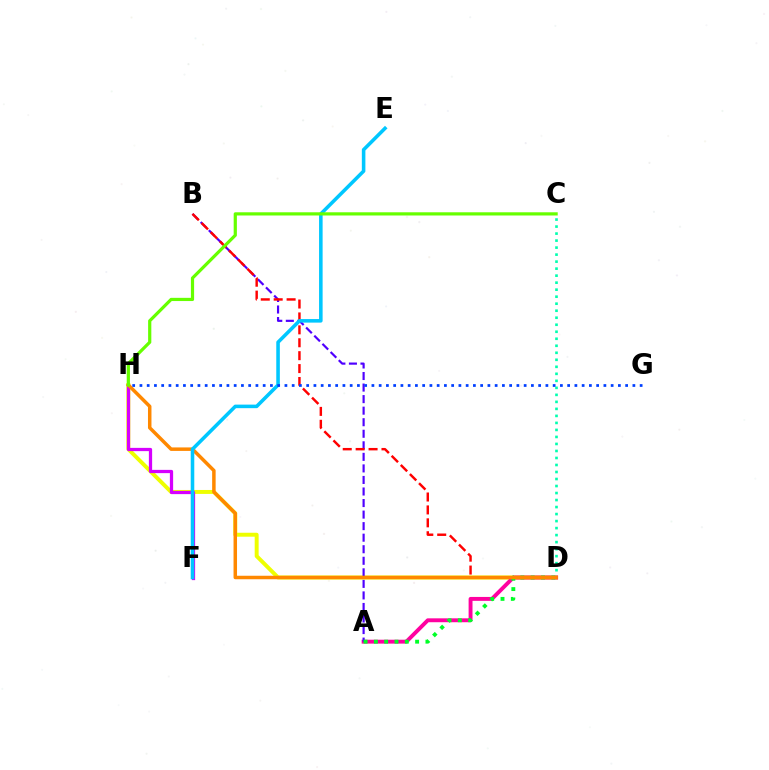{('C', 'D'): [{'color': '#00ffaf', 'line_style': 'dotted', 'thickness': 1.91}], ('D', 'H'): [{'color': '#eeff00', 'line_style': 'solid', 'thickness': 2.84}, {'color': '#ff8800', 'line_style': 'solid', 'thickness': 2.51}], ('A', 'D'): [{'color': '#ff00a0', 'line_style': 'solid', 'thickness': 2.81}, {'color': '#00ff27', 'line_style': 'dotted', 'thickness': 2.8}], ('A', 'B'): [{'color': '#4f00ff', 'line_style': 'dashed', 'thickness': 1.57}], ('B', 'D'): [{'color': '#ff0000', 'line_style': 'dashed', 'thickness': 1.75}], ('F', 'H'): [{'color': '#d600ff', 'line_style': 'solid', 'thickness': 2.34}], ('E', 'F'): [{'color': '#00c7ff', 'line_style': 'solid', 'thickness': 2.56}], ('G', 'H'): [{'color': '#003fff', 'line_style': 'dotted', 'thickness': 1.97}], ('C', 'H'): [{'color': '#66ff00', 'line_style': 'solid', 'thickness': 2.31}]}